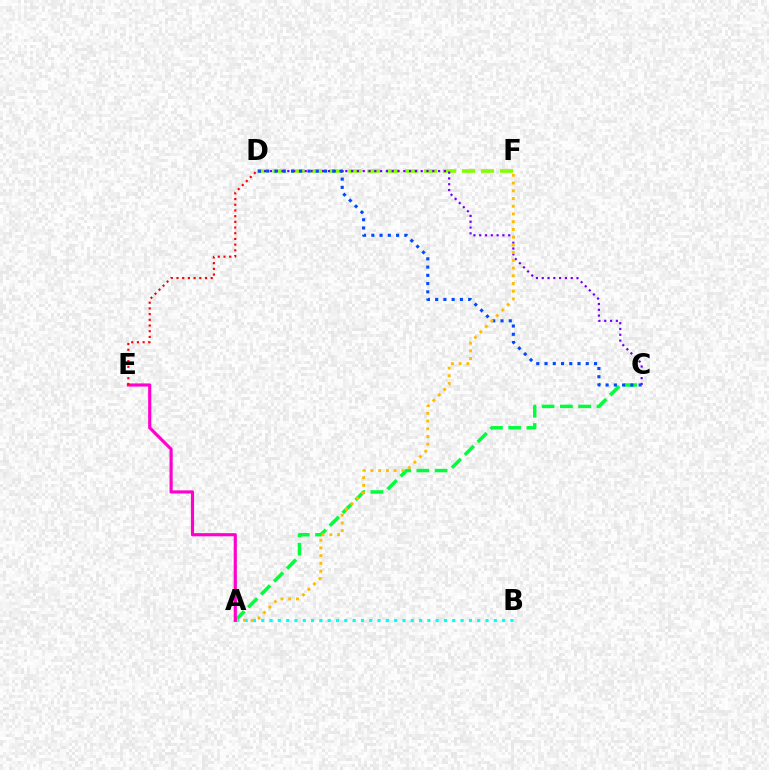{('D', 'F'): [{'color': '#84ff00', 'line_style': 'dashed', 'thickness': 2.57}], ('A', 'B'): [{'color': '#00fff6', 'line_style': 'dotted', 'thickness': 2.26}], ('C', 'D'): [{'color': '#7200ff', 'line_style': 'dotted', 'thickness': 1.58}, {'color': '#004bff', 'line_style': 'dotted', 'thickness': 2.24}], ('A', 'C'): [{'color': '#00ff39', 'line_style': 'dashed', 'thickness': 2.48}], ('A', 'F'): [{'color': '#ffbd00', 'line_style': 'dotted', 'thickness': 2.1}], ('A', 'E'): [{'color': '#ff00cf', 'line_style': 'solid', 'thickness': 2.27}], ('D', 'E'): [{'color': '#ff0000', 'line_style': 'dotted', 'thickness': 1.55}]}